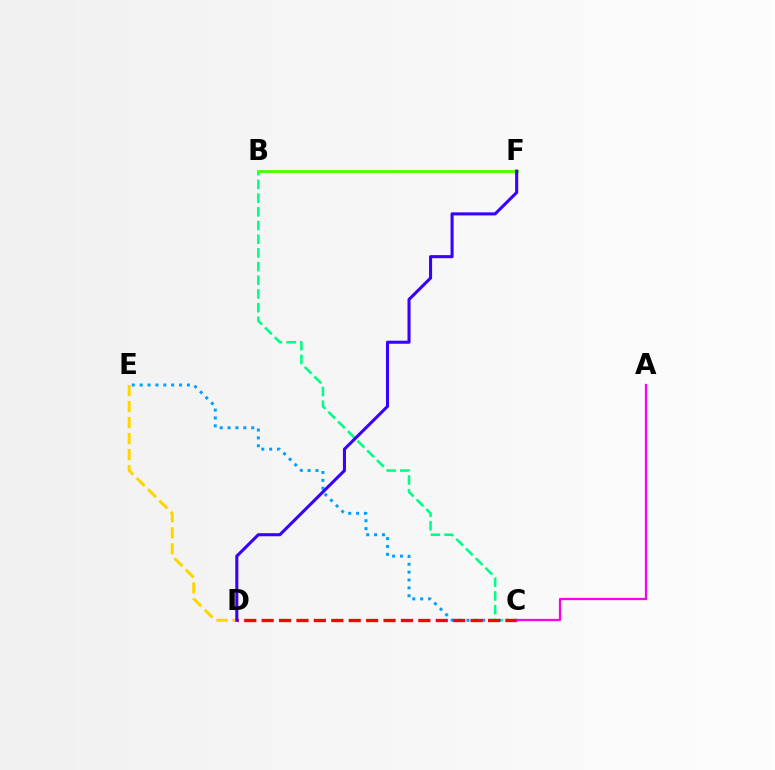{('B', 'C'): [{'color': '#00ff86', 'line_style': 'dashed', 'thickness': 1.86}], ('B', 'F'): [{'color': '#4fff00', 'line_style': 'solid', 'thickness': 2.09}], ('C', 'E'): [{'color': '#009eff', 'line_style': 'dotted', 'thickness': 2.14}], ('C', 'D'): [{'color': '#ff0000', 'line_style': 'dashed', 'thickness': 2.37}], ('D', 'E'): [{'color': '#ffd500', 'line_style': 'dashed', 'thickness': 2.18}], ('A', 'C'): [{'color': '#ff00ed', 'line_style': 'solid', 'thickness': 1.63}], ('D', 'F'): [{'color': '#3700ff', 'line_style': 'solid', 'thickness': 2.2}]}